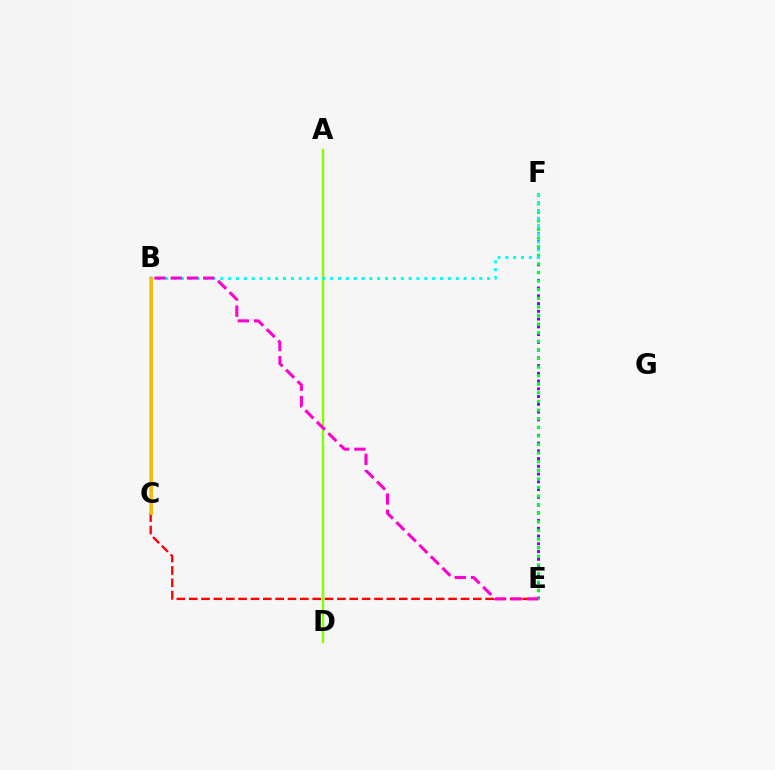{('A', 'D'): [{'color': '#84ff00', 'line_style': 'solid', 'thickness': 1.7}], ('E', 'F'): [{'color': '#7200ff', 'line_style': 'dotted', 'thickness': 2.11}, {'color': '#00ff39', 'line_style': 'dotted', 'thickness': 2.34}], ('B', 'C'): [{'color': '#004bff', 'line_style': 'solid', 'thickness': 1.78}, {'color': '#ffbd00', 'line_style': 'solid', 'thickness': 2.07}], ('C', 'E'): [{'color': '#ff0000', 'line_style': 'dashed', 'thickness': 1.68}], ('B', 'F'): [{'color': '#00fff6', 'line_style': 'dotted', 'thickness': 2.13}], ('B', 'E'): [{'color': '#ff00cf', 'line_style': 'dashed', 'thickness': 2.2}]}